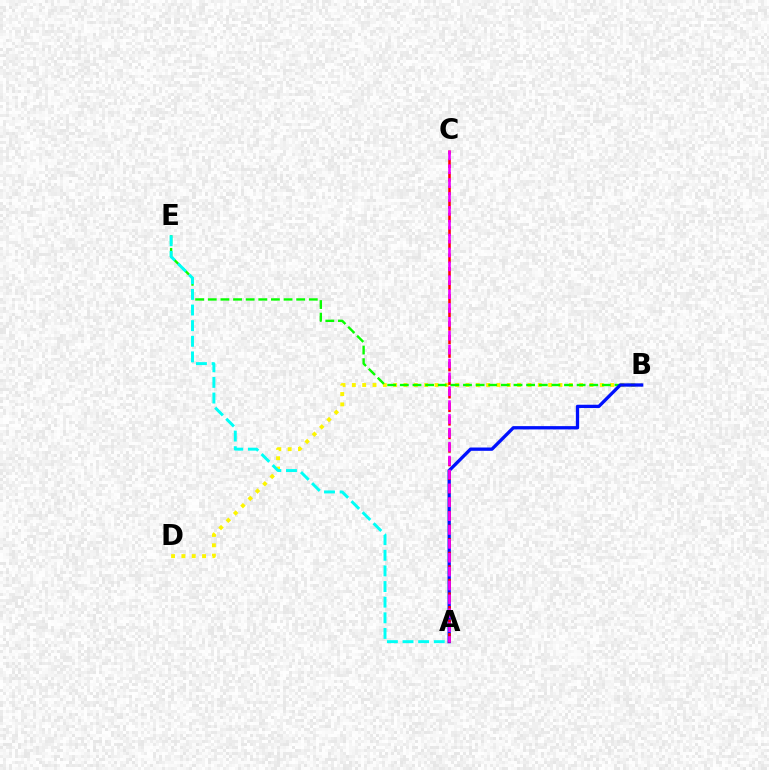{('B', 'D'): [{'color': '#fcf500', 'line_style': 'dotted', 'thickness': 2.81}], ('B', 'E'): [{'color': '#08ff00', 'line_style': 'dashed', 'thickness': 1.72}], ('A', 'E'): [{'color': '#00fff6', 'line_style': 'dashed', 'thickness': 2.12}], ('A', 'B'): [{'color': '#0010ff', 'line_style': 'solid', 'thickness': 2.38}], ('A', 'C'): [{'color': '#ff0000', 'line_style': 'dashed', 'thickness': 1.84}, {'color': '#ee00ff', 'line_style': 'dashed', 'thickness': 1.89}]}